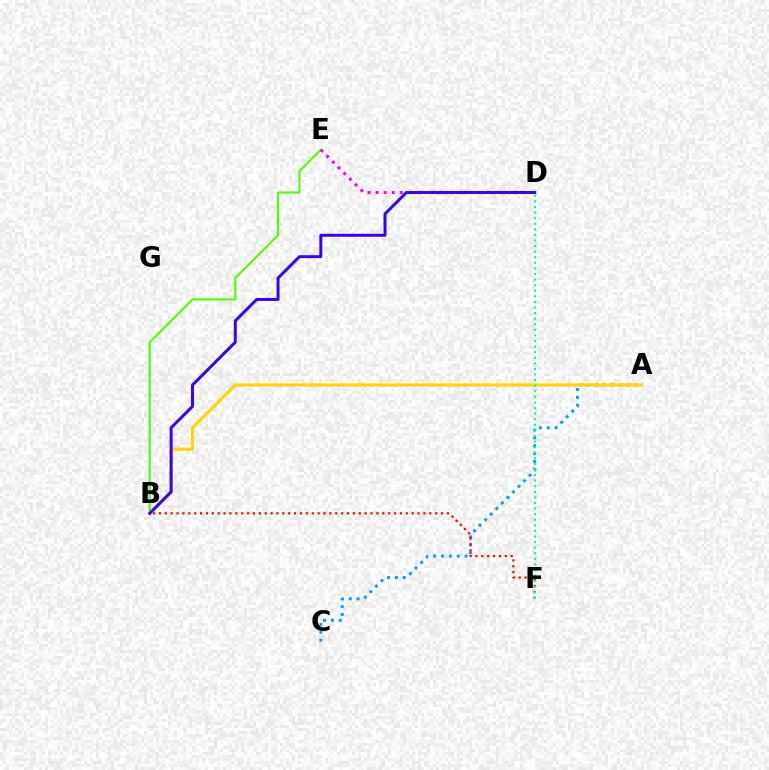{('B', 'E'): [{'color': '#4fff00', 'line_style': 'solid', 'thickness': 1.51}], ('A', 'C'): [{'color': '#009eff', 'line_style': 'dotted', 'thickness': 2.13}], ('B', 'F'): [{'color': '#ff0000', 'line_style': 'dotted', 'thickness': 1.6}], ('A', 'B'): [{'color': '#ffd500', 'line_style': 'solid', 'thickness': 2.3}], ('D', 'E'): [{'color': '#ff00ed', 'line_style': 'dotted', 'thickness': 2.19}], ('D', 'F'): [{'color': '#00ff86', 'line_style': 'dotted', 'thickness': 1.52}], ('B', 'D'): [{'color': '#3700ff', 'line_style': 'solid', 'thickness': 2.14}]}